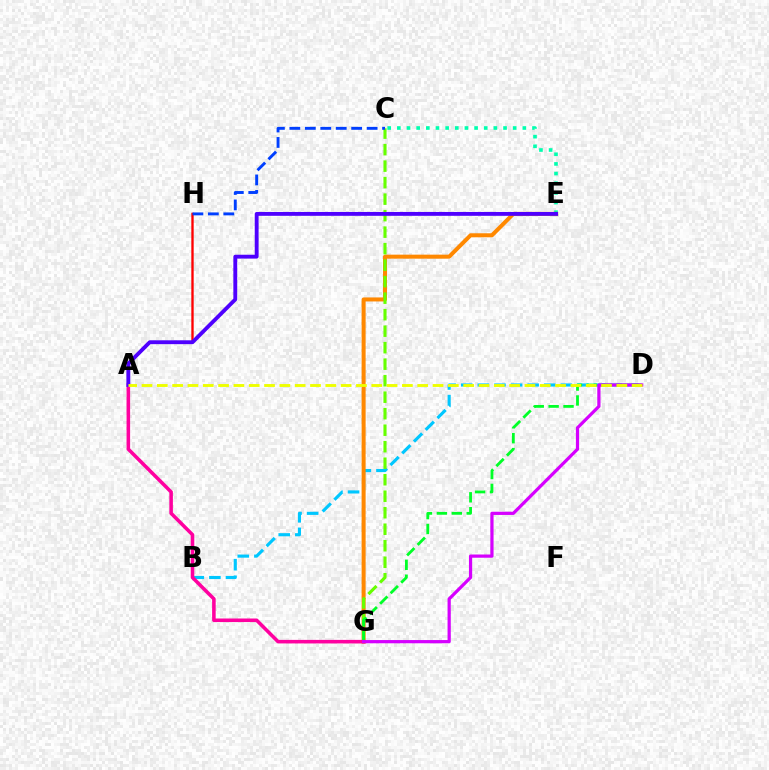{('B', 'D'): [{'color': '#00c7ff', 'line_style': 'dashed', 'thickness': 2.25}], ('C', 'E'): [{'color': '#00ffaf', 'line_style': 'dotted', 'thickness': 2.62}], ('E', 'G'): [{'color': '#ff8800', 'line_style': 'solid', 'thickness': 2.89}], ('A', 'H'): [{'color': '#ff0000', 'line_style': 'solid', 'thickness': 1.69}], ('C', 'G'): [{'color': '#66ff00', 'line_style': 'dashed', 'thickness': 2.24}], ('D', 'G'): [{'color': '#00ff27', 'line_style': 'dashed', 'thickness': 2.02}, {'color': '#d600ff', 'line_style': 'solid', 'thickness': 2.32}], ('A', 'G'): [{'color': '#ff00a0', 'line_style': 'solid', 'thickness': 2.56}], ('C', 'H'): [{'color': '#003fff', 'line_style': 'dashed', 'thickness': 2.1}], ('A', 'E'): [{'color': '#4f00ff', 'line_style': 'solid', 'thickness': 2.78}], ('A', 'D'): [{'color': '#eeff00', 'line_style': 'dashed', 'thickness': 2.08}]}